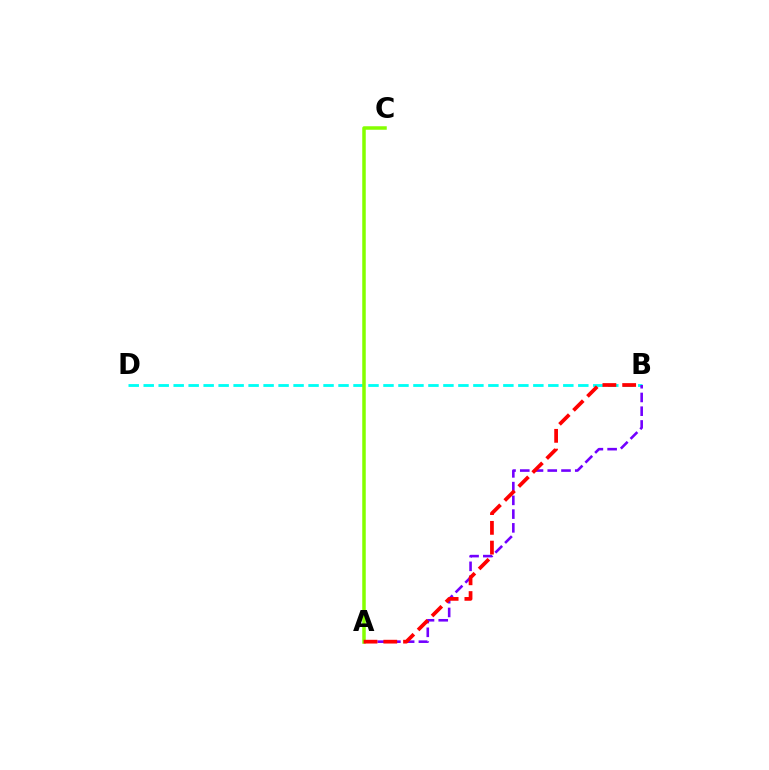{('B', 'D'): [{'color': '#00fff6', 'line_style': 'dashed', 'thickness': 2.04}], ('A', 'B'): [{'color': '#7200ff', 'line_style': 'dashed', 'thickness': 1.87}, {'color': '#ff0000', 'line_style': 'dashed', 'thickness': 2.69}], ('A', 'C'): [{'color': '#84ff00', 'line_style': 'solid', 'thickness': 2.52}]}